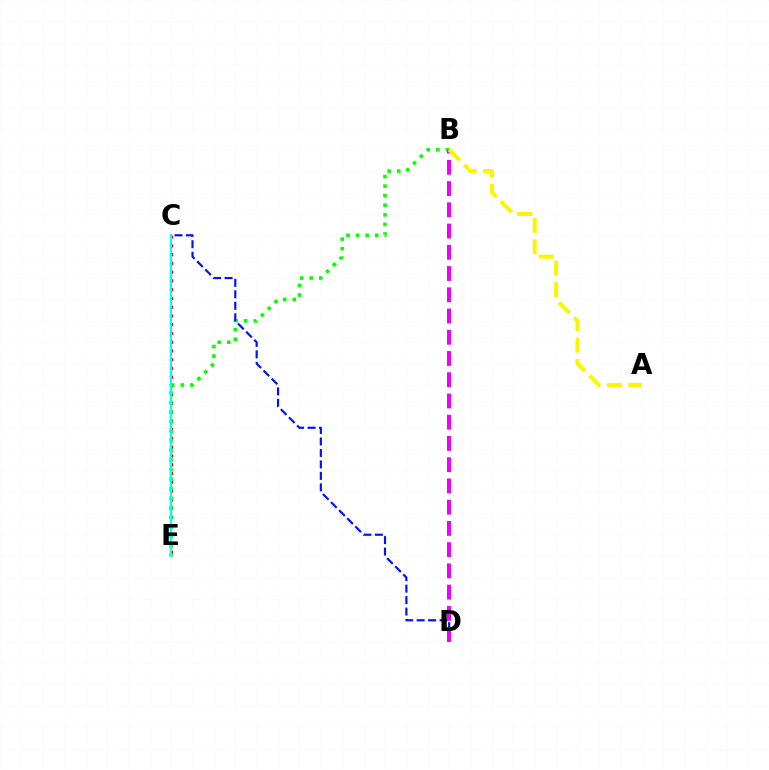{('C', 'E'): [{'color': '#ff0000', 'line_style': 'dotted', 'thickness': 2.38}, {'color': '#00fff6', 'line_style': 'solid', 'thickness': 1.54}], ('B', 'E'): [{'color': '#08ff00', 'line_style': 'dotted', 'thickness': 2.6}], ('C', 'D'): [{'color': '#0010ff', 'line_style': 'dashed', 'thickness': 1.56}], ('B', 'D'): [{'color': '#ee00ff', 'line_style': 'dashed', 'thickness': 2.89}], ('A', 'B'): [{'color': '#fcf500', 'line_style': 'dashed', 'thickness': 2.91}]}